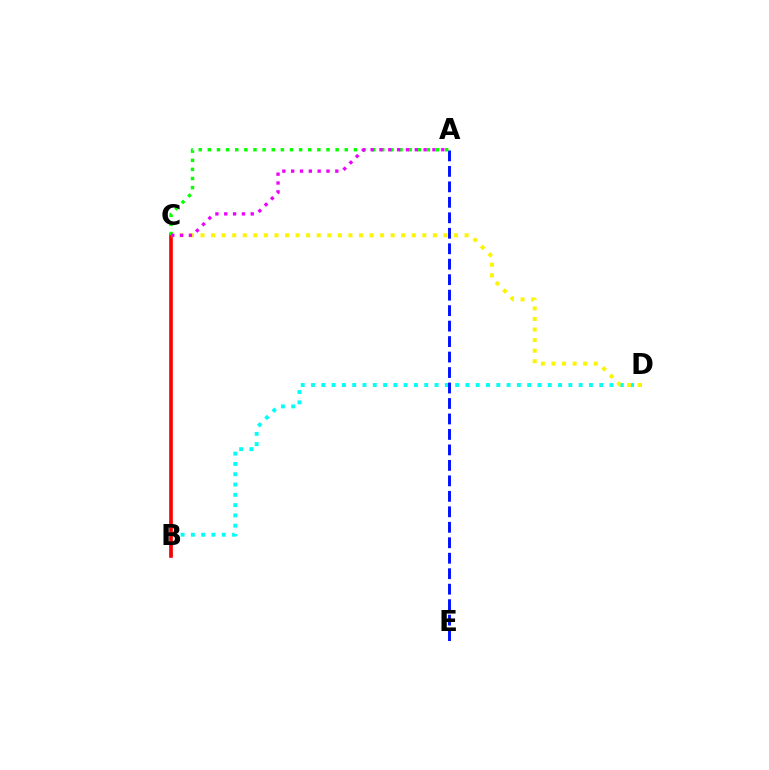{('B', 'D'): [{'color': '#00fff6', 'line_style': 'dotted', 'thickness': 2.8}], ('B', 'C'): [{'color': '#ff0000', 'line_style': 'solid', 'thickness': 2.64}], ('A', 'E'): [{'color': '#0010ff', 'line_style': 'dashed', 'thickness': 2.1}], ('C', 'D'): [{'color': '#fcf500', 'line_style': 'dotted', 'thickness': 2.87}], ('A', 'C'): [{'color': '#08ff00', 'line_style': 'dotted', 'thickness': 2.48}, {'color': '#ee00ff', 'line_style': 'dotted', 'thickness': 2.4}]}